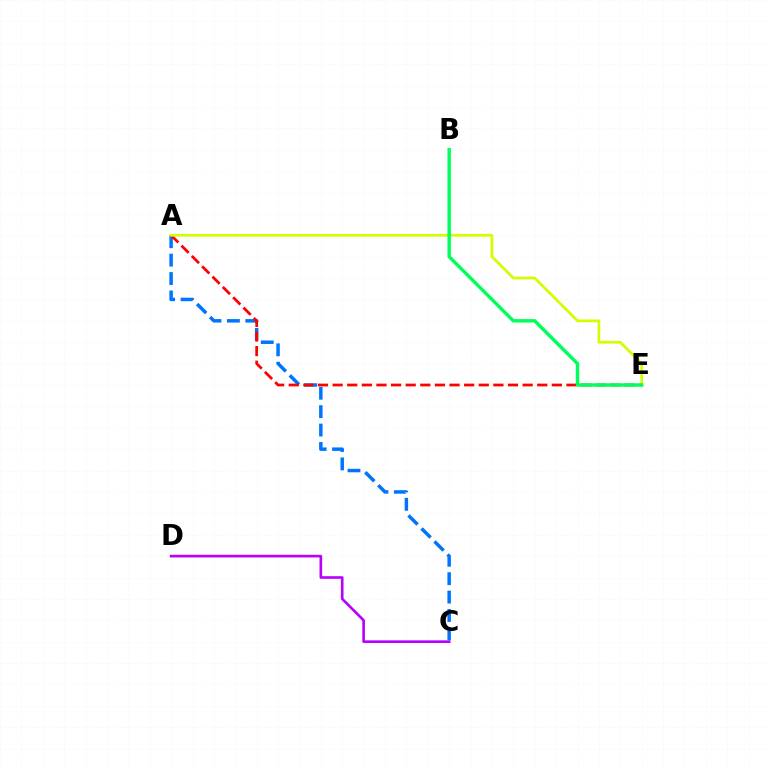{('A', 'C'): [{'color': '#0074ff', 'line_style': 'dashed', 'thickness': 2.5}], ('A', 'E'): [{'color': '#ff0000', 'line_style': 'dashed', 'thickness': 1.99}, {'color': '#d1ff00', 'line_style': 'solid', 'thickness': 1.97}], ('B', 'E'): [{'color': '#00ff5c', 'line_style': 'solid', 'thickness': 2.47}], ('C', 'D'): [{'color': '#b900ff', 'line_style': 'solid', 'thickness': 1.9}]}